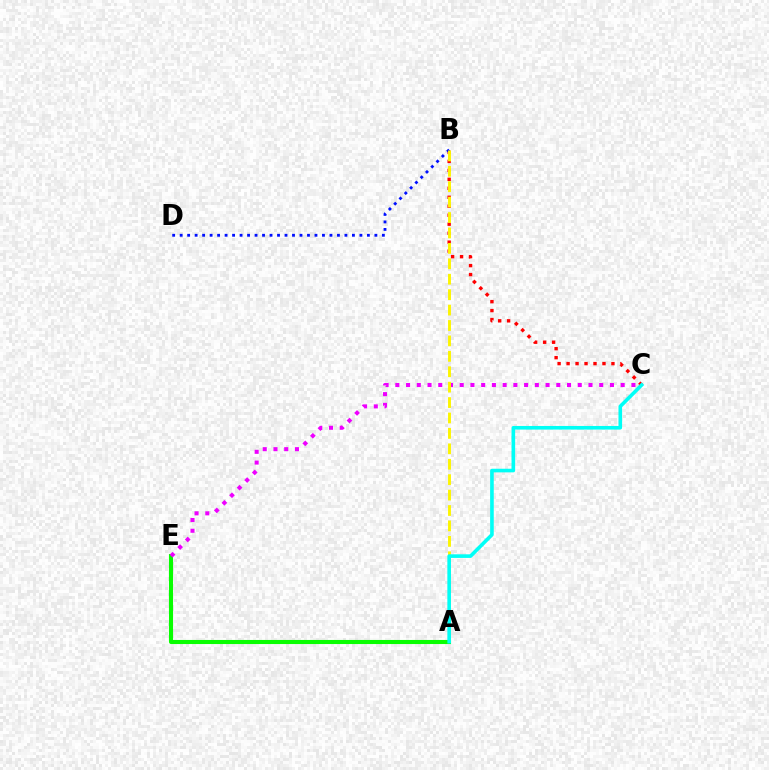{('A', 'E'): [{'color': '#08ff00', 'line_style': 'solid', 'thickness': 2.94}], ('B', 'C'): [{'color': '#ff0000', 'line_style': 'dotted', 'thickness': 2.44}], ('C', 'E'): [{'color': '#ee00ff', 'line_style': 'dotted', 'thickness': 2.92}], ('B', 'D'): [{'color': '#0010ff', 'line_style': 'dotted', 'thickness': 2.03}], ('A', 'B'): [{'color': '#fcf500', 'line_style': 'dashed', 'thickness': 2.09}], ('A', 'C'): [{'color': '#00fff6', 'line_style': 'solid', 'thickness': 2.6}]}